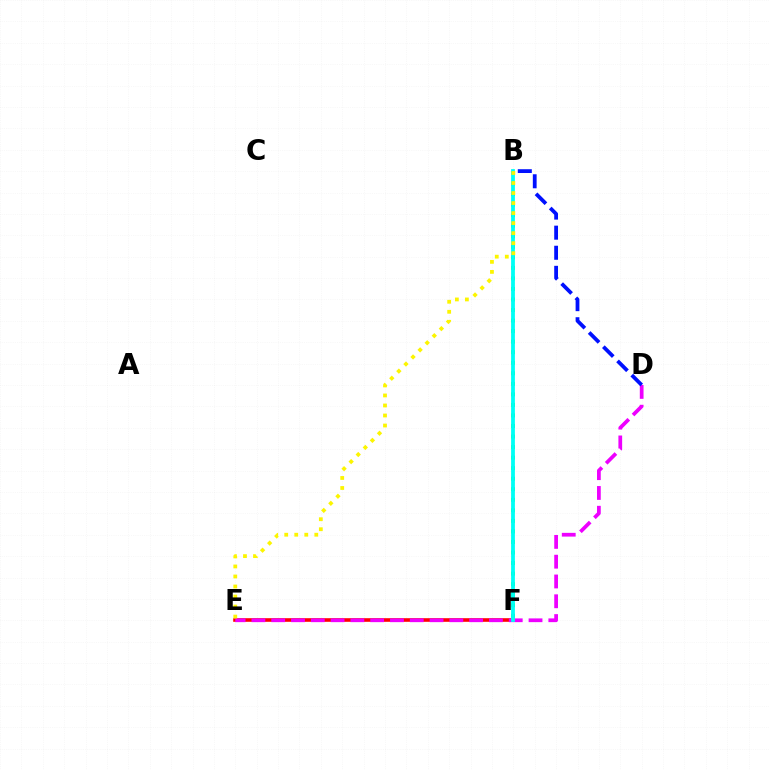{('E', 'F'): [{'color': '#ff0000', 'line_style': 'solid', 'thickness': 2.59}], ('B', 'F'): [{'color': '#08ff00', 'line_style': 'dotted', 'thickness': 2.86}, {'color': '#00fff6', 'line_style': 'solid', 'thickness': 2.73}], ('D', 'E'): [{'color': '#ee00ff', 'line_style': 'dashed', 'thickness': 2.69}], ('B', 'D'): [{'color': '#0010ff', 'line_style': 'dashed', 'thickness': 2.73}], ('B', 'E'): [{'color': '#fcf500', 'line_style': 'dotted', 'thickness': 2.72}]}